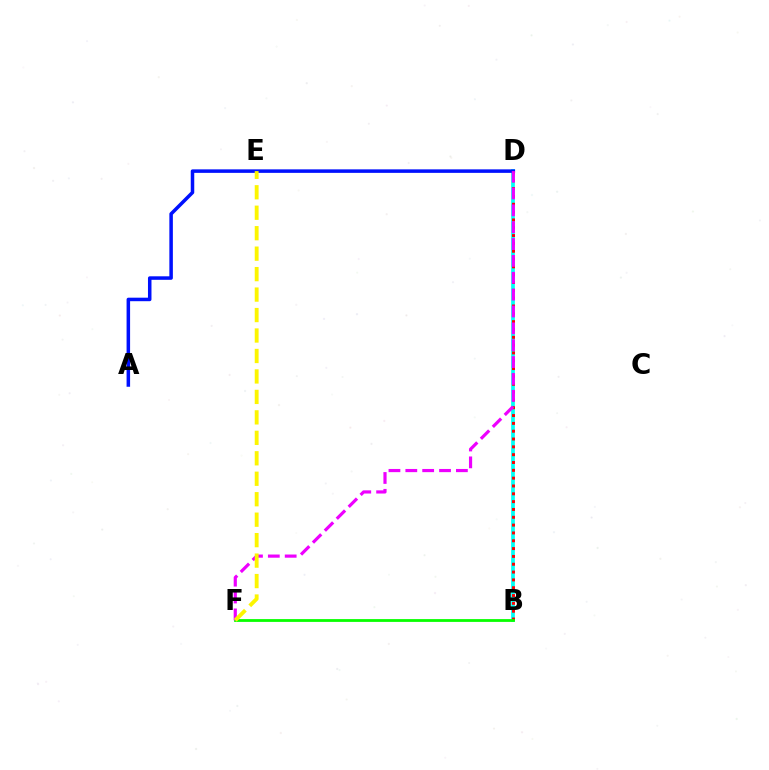{('B', 'D'): [{'color': '#00fff6', 'line_style': 'solid', 'thickness': 2.67}, {'color': '#ff0000', 'line_style': 'dotted', 'thickness': 2.13}], ('A', 'D'): [{'color': '#0010ff', 'line_style': 'solid', 'thickness': 2.53}], ('B', 'F'): [{'color': '#08ff00', 'line_style': 'solid', 'thickness': 2.01}], ('D', 'F'): [{'color': '#ee00ff', 'line_style': 'dashed', 'thickness': 2.29}], ('E', 'F'): [{'color': '#fcf500', 'line_style': 'dashed', 'thickness': 2.78}]}